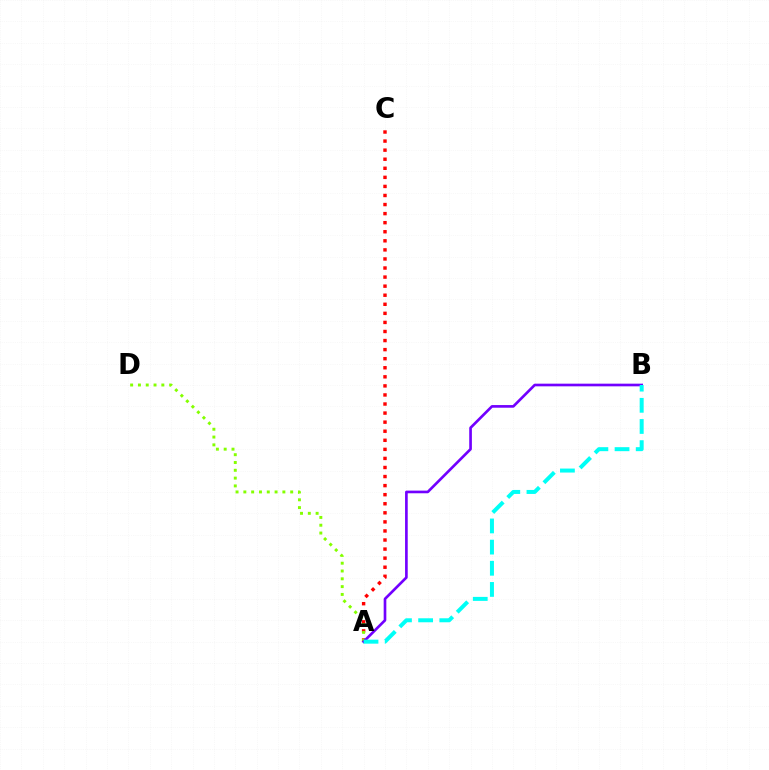{('A', 'C'): [{'color': '#ff0000', 'line_style': 'dotted', 'thickness': 2.46}], ('A', 'D'): [{'color': '#84ff00', 'line_style': 'dotted', 'thickness': 2.12}], ('A', 'B'): [{'color': '#7200ff', 'line_style': 'solid', 'thickness': 1.92}, {'color': '#00fff6', 'line_style': 'dashed', 'thickness': 2.87}]}